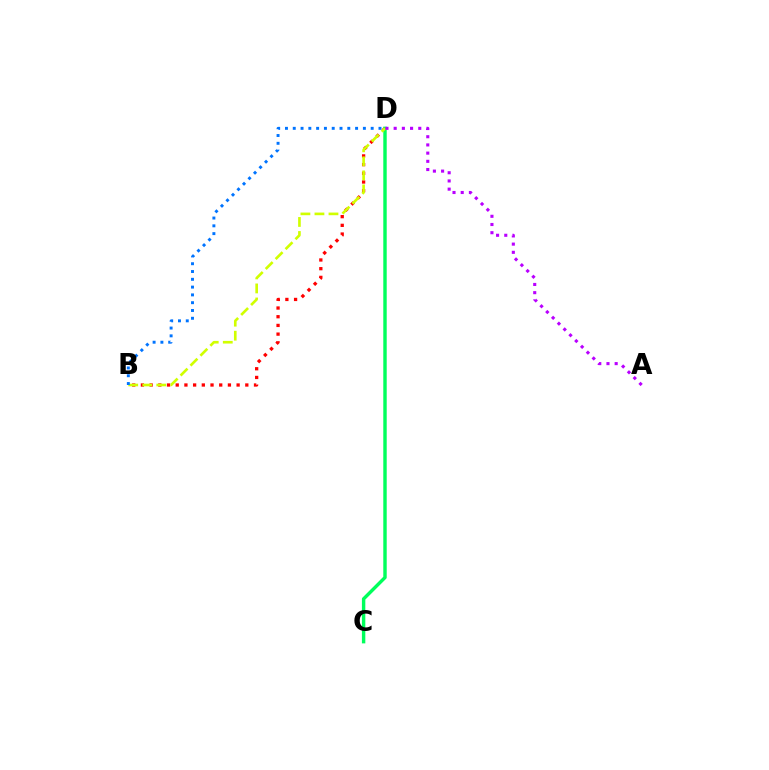{('B', 'D'): [{'color': '#ff0000', 'line_style': 'dotted', 'thickness': 2.36}, {'color': '#d1ff00', 'line_style': 'dashed', 'thickness': 1.91}, {'color': '#0074ff', 'line_style': 'dotted', 'thickness': 2.12}], ('C', 'D'): [{'color': '#00ff5c', 'line_style': 'solid', 'thickness': 2.46}], ('A', 'D'): [{'color': '#b900ff', 'line_style': 'dotted', 'thickness': 2.23}]}